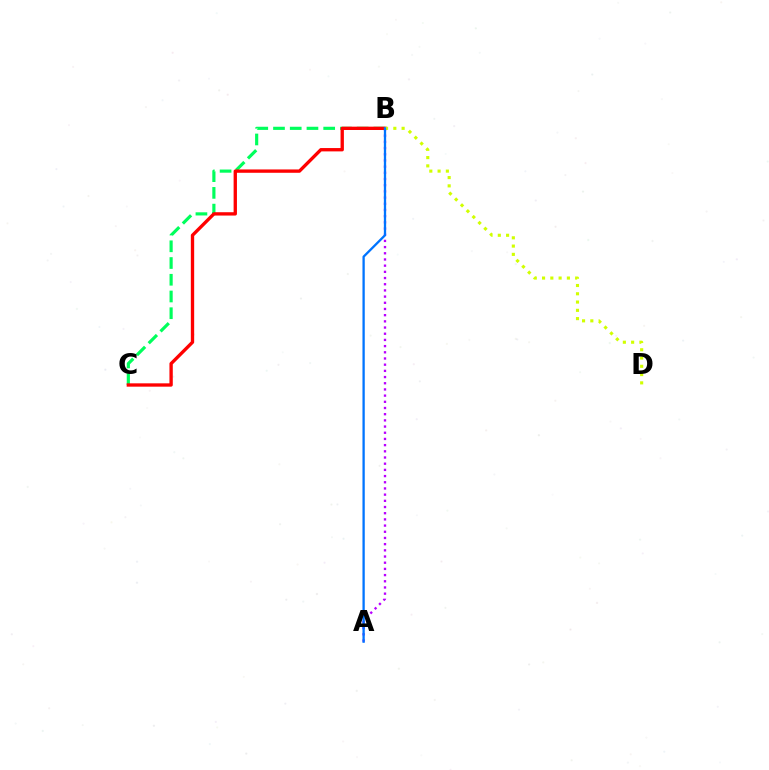{('A', 'B'): [{'color': '#b900ff', 'line_style': 'dotted', 'thickness': 1.68}, {'color': '#0074ff', 'line_style': 'solid', 'thickness': 1.66}], ('B', 'C'): [{'color': '#00ff5c', 'line_style': 'dashed', 'thickness': 2.27}, {'color': '#ff0000', 'line_style': 'solid', 'thickness': 2.4}], ('B', 'D'): [{'color': '#d1ff00', 'line_style': 'dotted', 'thickness': 2.25}]}